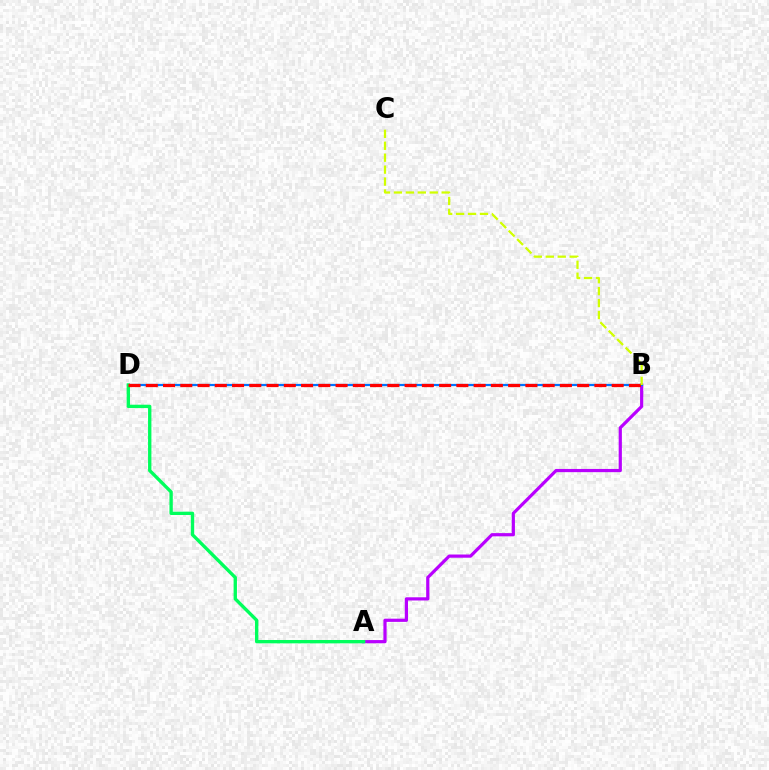{('A', 'B'): [{'color': '#b900ff', 'line_style': 'solid', 'thickness': 2.31}], ('B', 'D'): [{'color': '#0074ff', 'line_style': 'solid', 'thickness': 1.59}, {'color': '#ff0000', 'line_style': 'dashed', 'thickness': 2.34}], ('A', 'D'): [{'color': '#00ff5c', 'line_style': 'solid', 'thickness': 2.41}], ('B', 'C'): [{'color': '#d1ff00', 'line_style': 'dashed', 'thickness': 1.62}]}